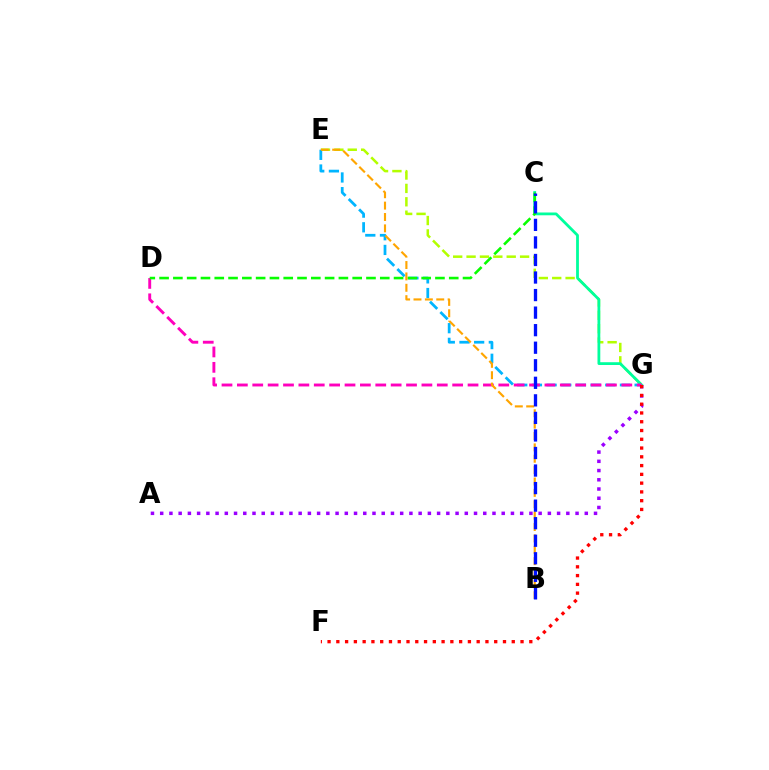{('E', 'G'): [{'color': '#b3ff00', 'line_style': 'dashed', 'thickness': 1.82}, {'color': '#00b5ff', 'line_style': 'dashed', 'thickness': 1.99}], ('C', 'G'): [{'color': '#00ff9d', 'line_style': 'solid', 'thickness': 2.01}], ('D', 'G'): [{'color': '#ff00bd', 'line_style': 'dashed', 'thickness': 2.09}], ('C', 'D'): [{'color': '#08ff00', 'line_style': 'dashed', 'thickness': 1.87}], ('B', 'E'): [{'color': '#ffa500', 'line_style': 'dashed', 'thickness': 1.55}], ('A', 'G'): [{'color': '#9b00ff', 'line_style': 'dotted', 'thickness': 2.51}], ('F', 'G'): [{'color': '#ff0000', 'line_style': 'dotted', 'thickness': 2.38}], ('B', 'C'): [{'color': '#0010ff', 'line_style': 'dashed', 'thickness': 2.38}]}